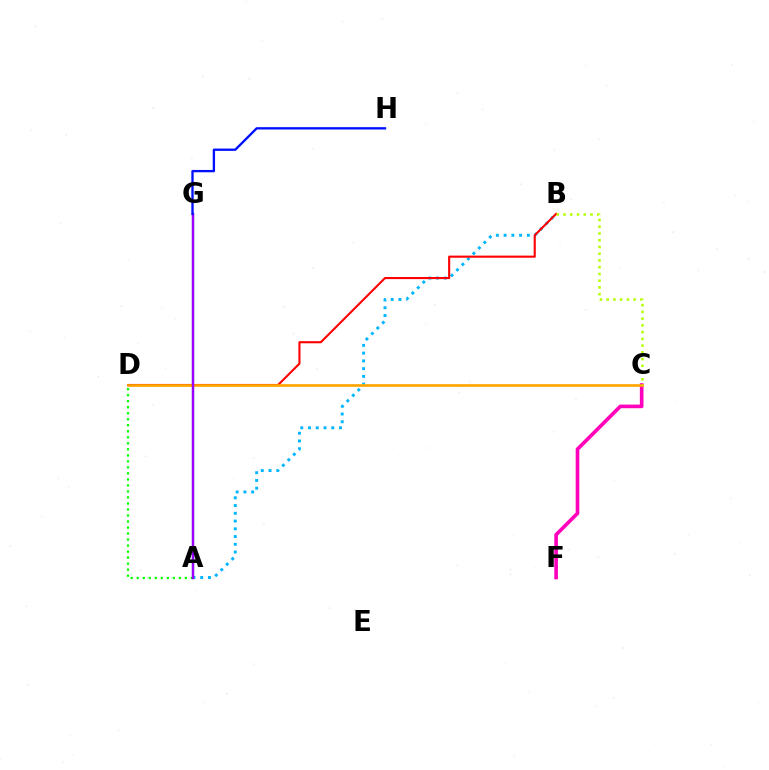{('A', 'G'): [{'color': '#00ff9d', 'line_style': 'solid', 'thickness': 1.55}, {'color': '#9b00ff', 'line_style': 'solid', 'thickness': 1.75}], ('A', 'B'): [{'color': '#00b5ff', 'line_style': 'dotted', 'thickness': 2.11}], ('C', 'F'): [{'color': '#ff00bd', 'line_style': 'solid', 'thickness': 2.62}], ('B', 'D'): [{'color': '#ff0000', 'line_style': 'solid', 'thickness': 1.52}], ('C', 'D'): [{'color': '#ffa500', 'line_style': 'solid', 'thickness': 1.93}], ('B', 'C'): [{'color': '#b3ff00', 'line_style': 'dotted', 'thickness': 1.83}], ('A', 'D'): [{'color': '#08ff00', 'line_style': 'dotted', 'thickness': 1.63}], ('G', 'H'): [{'color': '#0010ff', 'line_style': 'solid', 'thickness': 1.68}]}